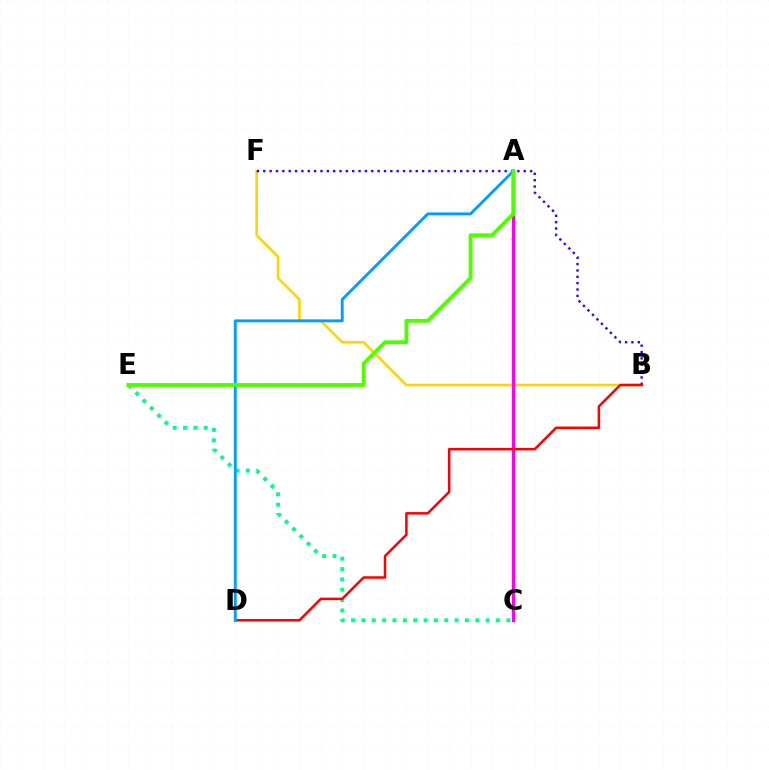{('B', 'F'): [{'color': '#ffd500', 'line_style': 'solid', 'thickness': 1.86}, {'color': '#3700ff', 'line_style': 'dotted', 'thickness': 1.73}], ('C', 'E'): [{'color': '#00ff86', 'line_style': 'dotted', 'thickness': 2.81}], ('A', 'C'): [{'color': '#ff00ed', 'line_style': 'solid', 'thickness': 2.35}], ('B', 'D'): [{'color': '#ff0000', 'line_style': 'solid', 'thickness': 1.81}], ('A', 'D'): [{'color': '#009eff', 'line_style': 'solid', 'thickness': 2.08}], ('A', 'E'): [{'color': '#4fff00', 'line_style': 'solid', 'thickness': 2.77}]}